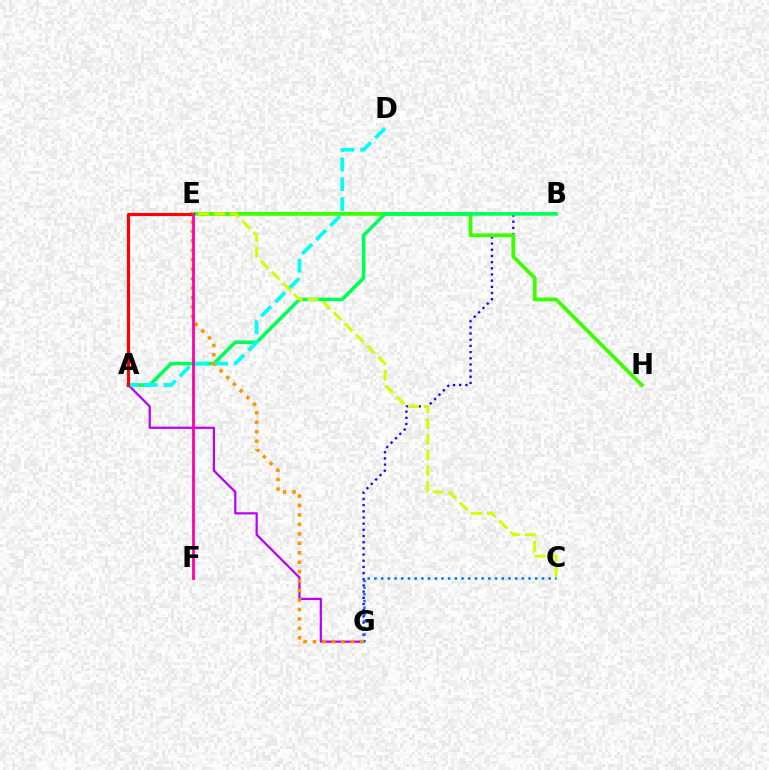{('B', 'G'): [{'color': '#2500ff', 'line_style': 'dotted', 'thickness': 1.68}], ('E', 'H'): [{'color': '#3dff00', 'line_style': 'solid', 'thickness': 2.74}], ('A', 'G'): [{'color': '#b900ff', 'line_style': 'solid', 'thickness': 1.6}], ('A', 'B'): [{'color': '#00ff5c', 'line_style': 'solid', 'thickness': 2.6}], ('A', 'D'): [{'color': '#00fff6', 'line_style': 'dashed', 'thickness': 2.69}], ('A', 'E'): [{'color': '#ff0000', 'line_style': 'solid', 'thickness': 2.28}], ('C', 'E'): [{'color': '#d1ff00', 'line_style': 'dashed', 'thickness': 2.14}], ('C', 'G'): [{'color': '#0074ff', 'line_style': 'dotted', 'thickness': 1.82}], ('E', 'G'): [{'color': '#ff9400', 'line_style': 'dotted', 'thickness': 2.57}], ('E', 'F'): [{'color': '#ff00ac', 'line_style': 'solid', 'thickness': 2.01}]}